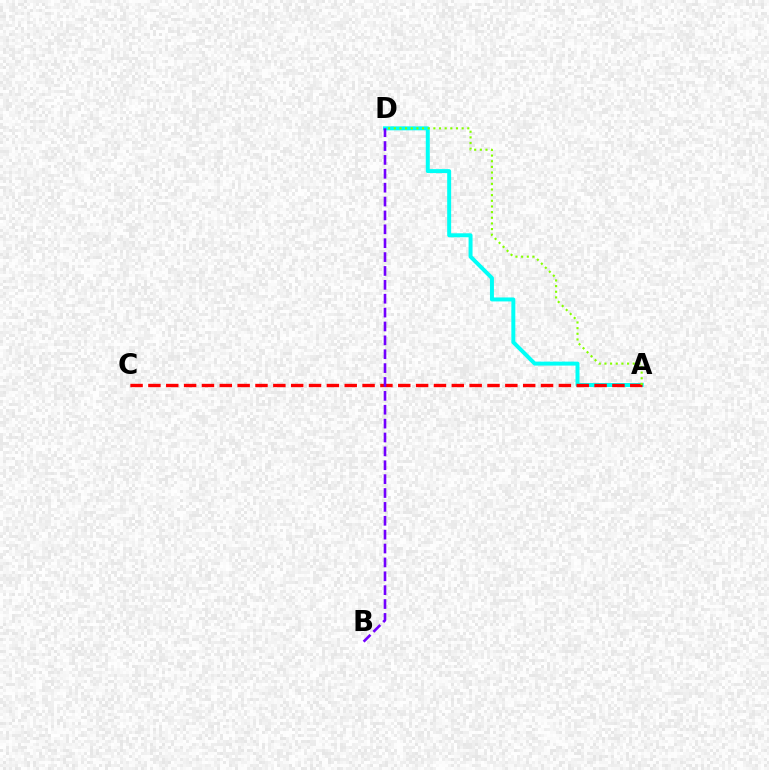{('A', 'D'): [{'color': '#00fff6', 'line_style': 'solid', 'thickness': 2.86}, {'color': '#84ff00', 'line_style': 'dotted', 'thickness': 1.54}], ('A', 'C'): [{'color': '#ff0000', 'line_style': 'dashed', 'thickness': 2.42}], ('B', 'D'): [{'color': '#7200ff', 'line_style': 'dashed', 'thickness': 1.89}]}